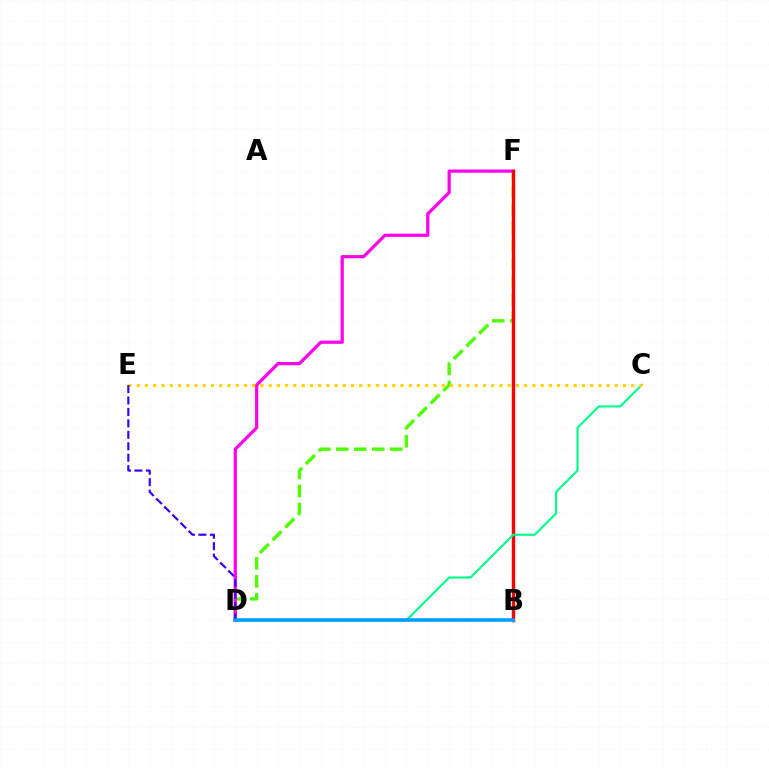{('D', 'F'): [{'color': '#4fff00', 'line_style': 'dashed', 'thickness': 2.45}, {'color': '#ff00ed', 'line_style': 'solid', 'thickness': 2.32}], ('B', 'F'): [{'color': '#ff0000', 'line_style': 'solid', 'thickness': 2.45}], ('C', 'D'): [{'color': '#00ff86', 'line_style': 'solid', 'thickness': 1.54}], ('C', 'E'): [{'color': '#ffd500', 'line_style': 'dotted', 'thickness': 2.24}], ('D', 'E'): [{'color': '#3700ff', 'line_style': 'dashed', 'thickness': 1.56}], ('B', 'D'): [{'color': '#009eff', 'line_style': 'solid', 'thickness': 2.59}]}